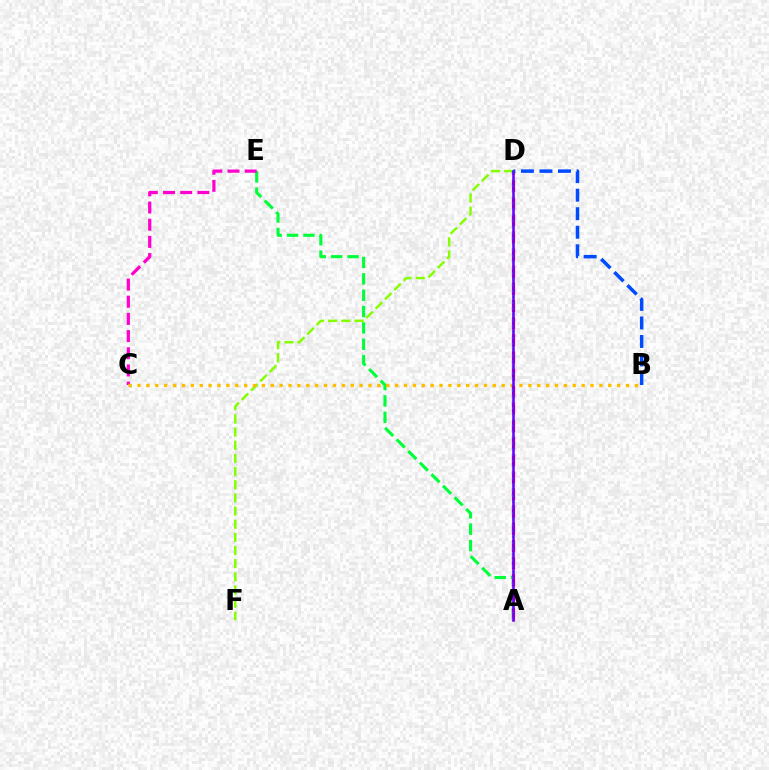{('A', 'E'): [{'color': '#00ff39', 'line_style': 'dashed', 'thickness': 2.22}], ('C', 'E'): [{'color': '#ff00cf', 'line_style': 'dashed', 'thickness': 2.33}], ('D', 'F'): [{'color': '#84ff00', 'line_style': 'dashed', 'thickness': 1.79}], ('B', 'C'): [{'color': '#ffbd00', 'line_style': 'dotted', 'thickness': 2.41}], ('A', 'D'): [{'color': '#ff0000', 'line_style': 'dashed', 'thickness': 2.33}, {'color': '#00fff6', 'line_style': 'dotted', 'thickness': 1.59}, {'color': '#7200ff', 'line_style': 'solid', 'thickness': 1.85}], ('B', 'D'): [{'color': '#004bff', 'line_style': 'dashed', 'thickness': 2.52}]}